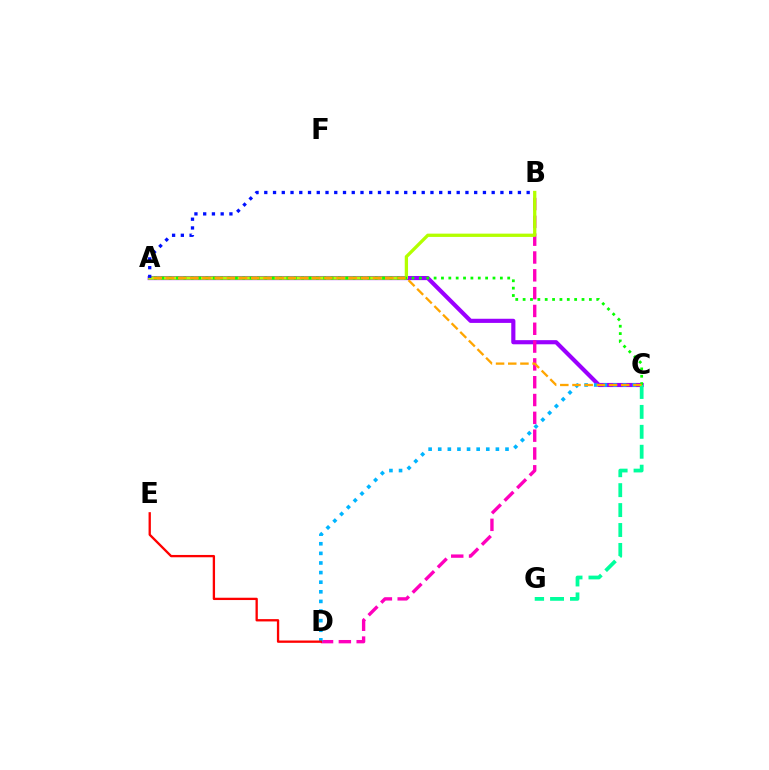{('A', 'C'): [{'color': '#9b00ff', 'line_style': 'solid', 'thickness': 2.98}, {'color': '#08ff00', 'line_style': 'dotted', 'thickness': 2.0}, {'color': '#ffa500', 'line_style': 'dashed', 'thickness': 1.66}], ('C', 'G'): [{'color': '#00ff9d', 'line_style': 'dashed', 'thickness': 2.71}], ('B', 'D'): [{'color': '#ff00bd', 'line_style': 'dashed', 'thickness': 2.42}], ('A', 'B'): [{'color': '#b3ff00', 'line_style': 'solid', 'thickness': 2.37}, {'color': '#0010ff', 'line_style': 'dotted', 'thickness': 2.38}], ('C', 'D'): [{'color': '#00b5ff', 'line_style': 'dotted', 'thickness': 2.61}], ('D', 'E'): [{'color': '#ff0000', 'line_style': 'solid', 'thickness': 1.67}]}